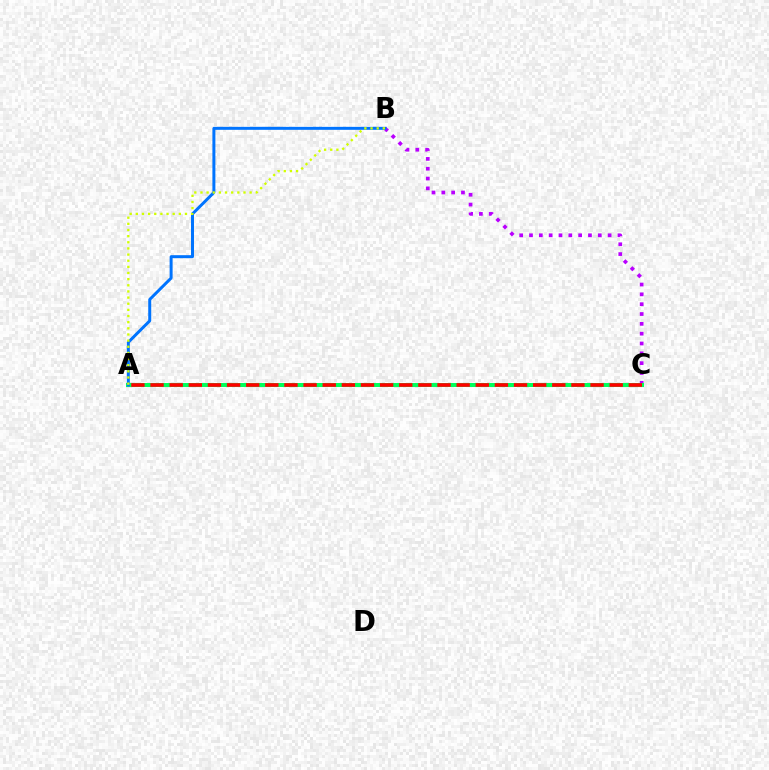{('B', 'C'): [{'color': '#b900ff', 'line_style': 'dotted', 'thickness': 2.67}], ('A', 'C'): [{'color': '#00ff5c', 'line_style': 'solid', 'thickness': 2.87}, {'color': '#ff0000', 'line_style': 'dashed', 'thickness': 2.6}], ('A', 'B'): [{'color': '#0074ff', 'line_style': 'solid', 'thickness': 2.15}, {'color': '#d1ff00', 'line_style': 'dotted', 'thickness': 1.67}]}